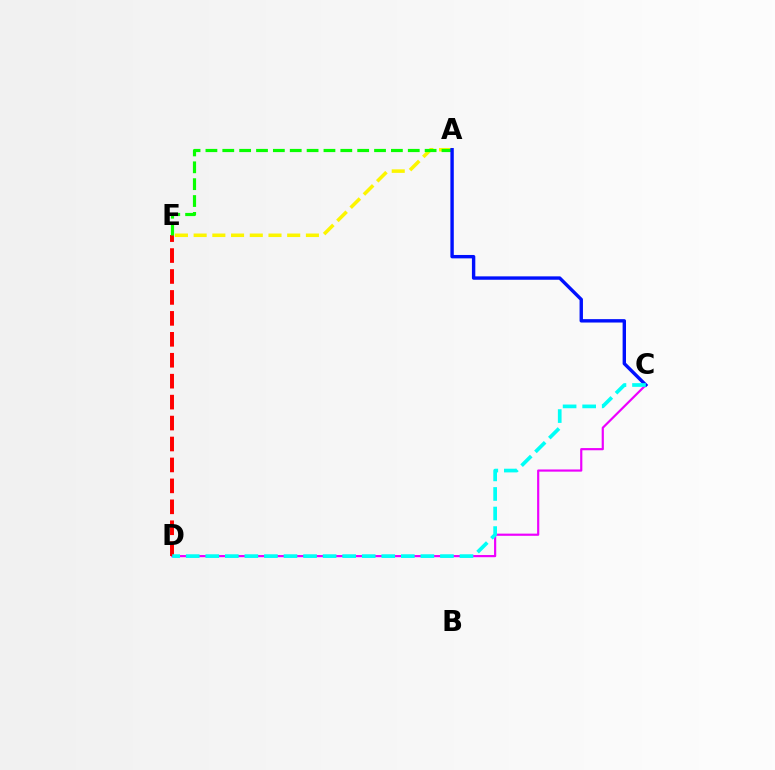{('C', 'D'): [{'color': '#ee00ff', 'line_style': 'solid', 'thickness': 1.57}, {'color': '#00fff6', 'line_style': 'dashed', 'thickness': 2.66}], ('D', 'E'): [{'color': '#ff0000', 'line_style': 'dashed', 'thickness': 2.84}], ('A', 'E'): [{'color': '#fcf500', 'line_style': 'dashed', 'thickness': 2.54}, {'color': '#08ff00', 'line_style': 'dashed', 'thickness': 2.29}], ('A', 'C'): [{'color': '#0010ff', 'line_style': 'solid', 'thickness': 2.44}]}